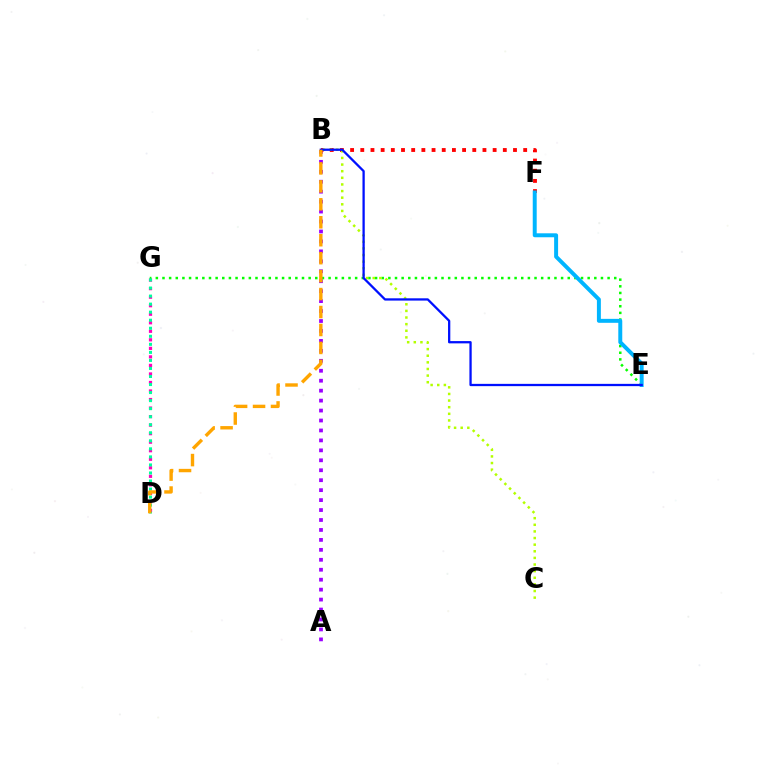{('A', 'B'): [{'color': '#9b00ff', 'line_style': 'dotted', 'thickness': 2.7}], ('D', 'G'): [{'color': '#ff00bd', 'line_style': 'dotted', 'thickness': 2.32}, {'color': '#00ff9d', 'line_style': 'dotted', 'thickness': 2.18}], ('E', 'G'): [{'color': '#08ff00', 'line_style': 'dotted', 'thickness': 1.81}], ('B', 'F'): [{'color': '#ff0000', 'line_style': 'dotted', 'thickness': 2.77}], ('B', 'C'): [{'color': '#b3ff00', 'line_style': 'dotted', 'thickness': 1.8}], ('E', 'F'): [{'color': '#00b5ff', 'line_style': 'solid', 'thickness': 2.85}], ('B', 'E'): [{'color': '#0010ff', 'line_style': 'solid', 'thickness': 1.64}], ('B', 'D'): [{'color': '#ffa500', 'line_style': 'dashed', 'thickness': 2.44}]}